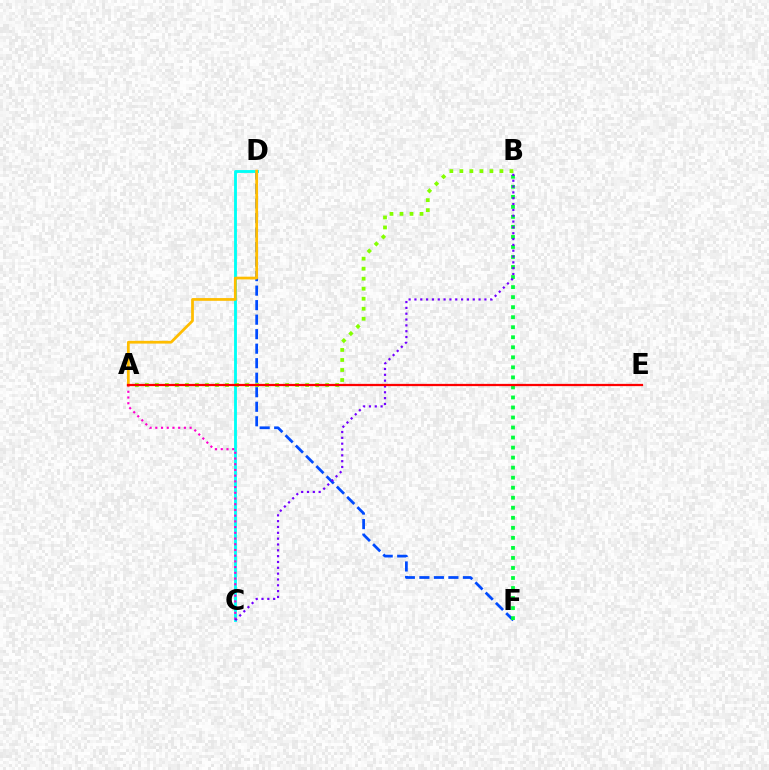{('D', 'F'): [{'color': '#004bff', 'line_style': 'dashed', 'thickness': 1.97}], ('C', 'D'): [{'color': '#00fff6', 'line_style': 'solid', 'thickness': 2.05}], ('A', 'C'): [{'color': '#ff00cf', 'line_style': 'dotted', 'thickness': 1.55}], ('A', 'B'): [{'color': '#84ff00', 'line_style': 'dotted', 'thickness': 2.72}], ('B', 'F'): [{'color': '#00ff39', 'line_style': 'dotted', 'thickness': 2.73}], ('A', 'D'): [{'color': '#ffbd00', 'line_style': 'solid', 'thickness': 1.98}], ('B', 'C'): [{'color': '#7200ff', 'line_style': 'dotted', 'thickness': 1.58}], ('A', 'E'): [{'color': '#ff0000', 'line_style': 'solid', 'thickness': 1.63}]}